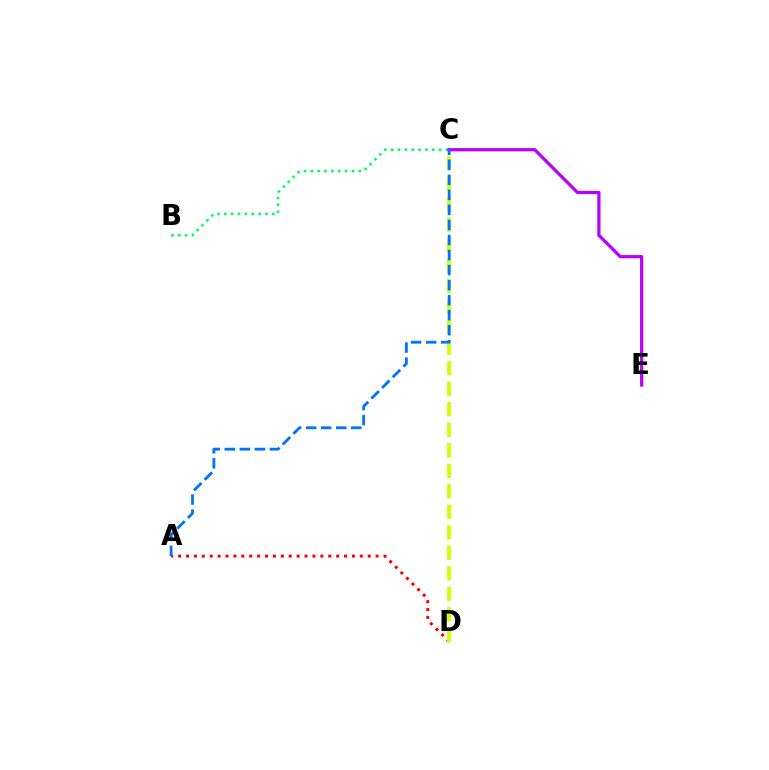{('B', 'C'): [{'color': '#00ff5c', 'line_style': 'dotted', 'thickness': 1.86}], ('A', 'D'): [{'color': '#ff0000', 'line_style': 'dotted', 'thickness': 2.15}], ('C', 'E'): [{'color': '#b900ff', 'line_style': 'solid', 'thickness': 2.33}], ('C', 'D'): [{'color': '#d1ff00', 'line_style': 'dashed', 'thickness': 2.79}], ('A', 'C'): [{'color': '#0074ff', 'line_style': 'dashed', 'thickness': 2.04}]}